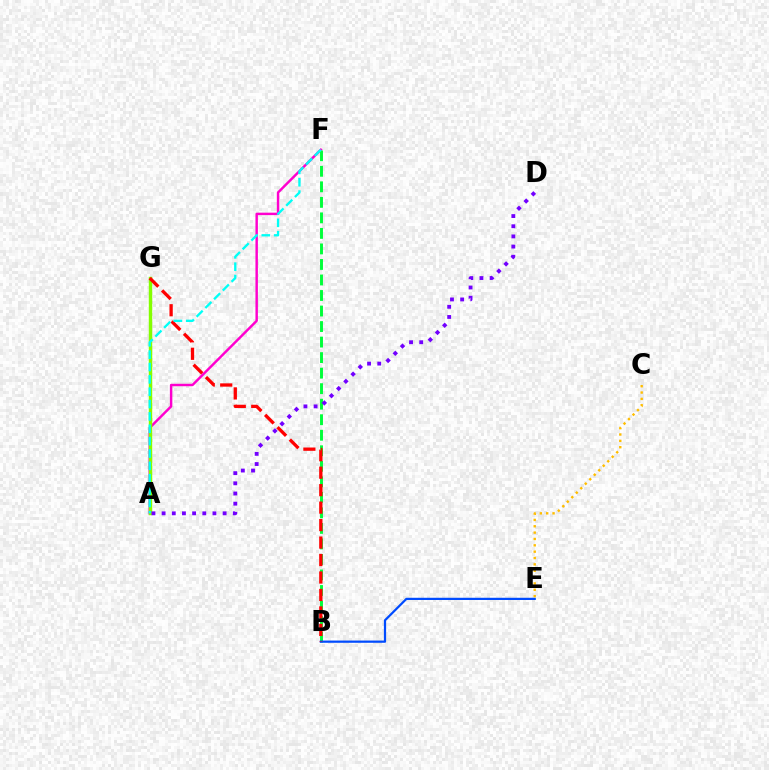{('A', 'F'): [{'color': '#ff00cf', 'line_style': 'solid', 'thickness': 1.76}, {'color': '#00fff6', 'line_style': 'dashed', 'thickness': 1.68}], ('B', 'F'): [{'color': '#00ff39', 'line_style': 'dashed', 'thickness': 2.11}], ('A', 'G'): [{'color': '#84ff00', 'line_style': 'solid', 'thickness': 2.46}], ('A', 'D'): [{'color': '#7200ff', 'line_style': 'dotted', 'thickness': 2.76}], ('C', 'E'): [{'color': '#ffbd00', 'line_style': 'dotted', 'thickness': 1.73}], ('B', 'E'): [{'color': '#004bff', 'line_style': 'solid', 'thickness': 1.6}], ('B', 'G'): [{'color': '#ff0000', 'line_style': 'dashed', 'thickness': 2.37}]}